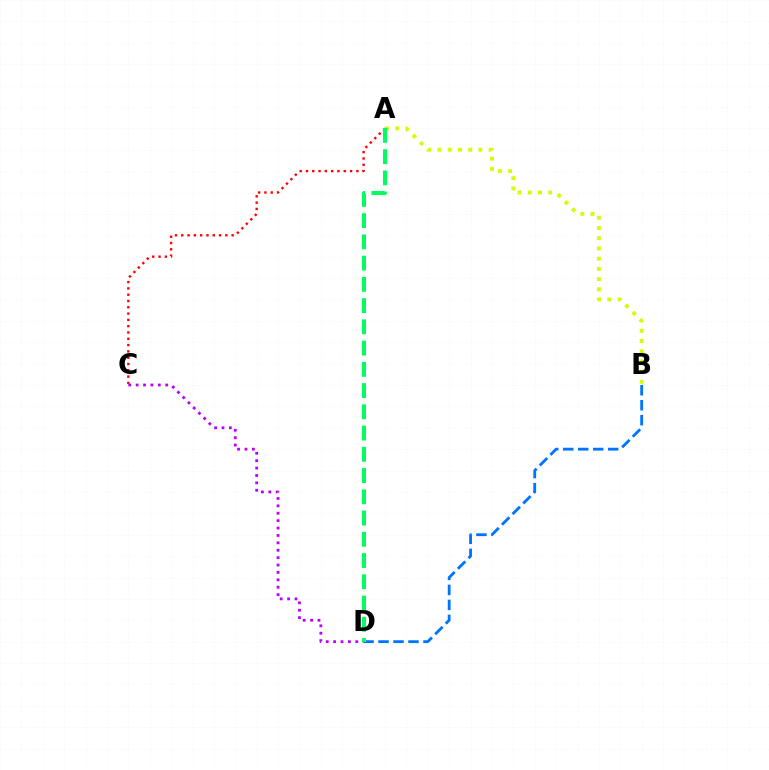{('B', 'D'): [{'color': '#0074ff', 'line_style': 'dashed', 'thickness': 2.03}], ('A', 'B'): [{'color': '#d1ff00', 'line_style': 'dotted', 'thickness': 2.78}], ('A', 'C'): [{'color': '#ff0000', 'line_style': 'dotted', 'thickness': 1.71}], ('C', 'D'): [{'color': '#b900ff', 'line_style': 'dotted', 'thickness': 2.01}], ('A', 'D'): [{'color': '#00ff5c', 'line_style': 'dashed', 'thickness': 2.89}]}